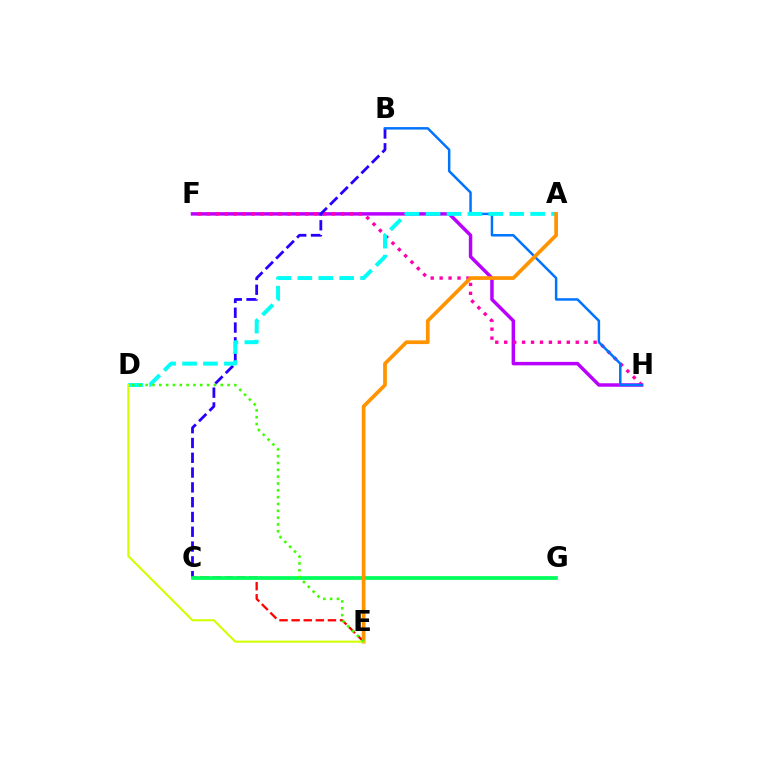{('F', 'H'): [{'color': '#b900ff', 'line_style': 'solid', 'thickness': 2.49}, {'color': '#ff00ac', 'line_style': 'dotted', 'thickness': 2.43}], ('C', 'E'): [{'color': '#ff0000', 'line_style': 'dashed', 'thickness': 1.64}], ('B', 'C'): [{'color': '#2500ff', 'line_style': 'dashed', 'thickness': 2.01}], ('B', 'H'): [{'color': '#0074ff', 'line_style': 'solid', 'thickness': 1.79}], ('C', 'G'): [{'color': '#00ff5c', 'line_style': 'solid', 'thickness': 2.69}], ('A', 'D'): [{'color': '#00fff6', 'line_style': 'dashed', 'thickness': 2.84}], ('A', 'E'): [{'color': '#ff9400', 'line_style': 'solid', 'thickness': 2.67}], ('D', 'E'): [{'color': '#d1ff00', 'line_style': 'solid', 'thickness': 1.5}, {'color': '#3dff00', 'line_style': 'dotted', 'thickness': 1.86}]}